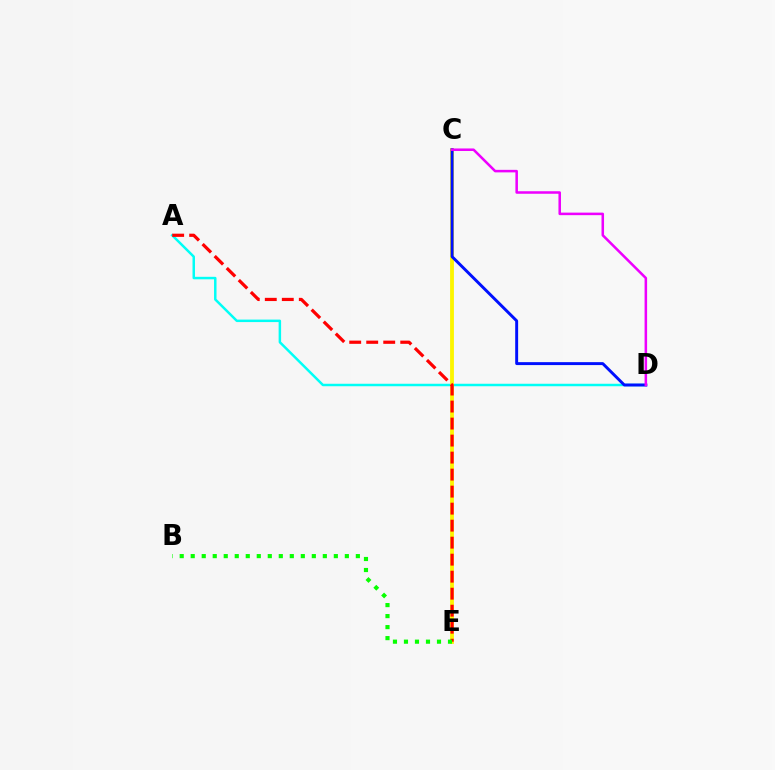{('A', 'D'): [{'color': '#00fff6', 'line_style': 'solid', 'thickness': 1.79}], ('C', 'E'): [{'color': '#fcf500', 'line_style': 'solid', 'thickness': 2.76}], ('A', 'E'): [{'color': '#ff0000', 'line_style': 'dashed', 'thickness': 2.31}], ('C', 'D'): [{'color': '#0010ff', 'line_style': 'solid', 'thickness': 2.11}, {'color': '#ee00ff', 'line_style': 'solid', 'thickness': 1.82}], ('B', 'E'): [{'color': '#08ff00', 'line_style': 'dotted', 'thickness': 2.99}]}